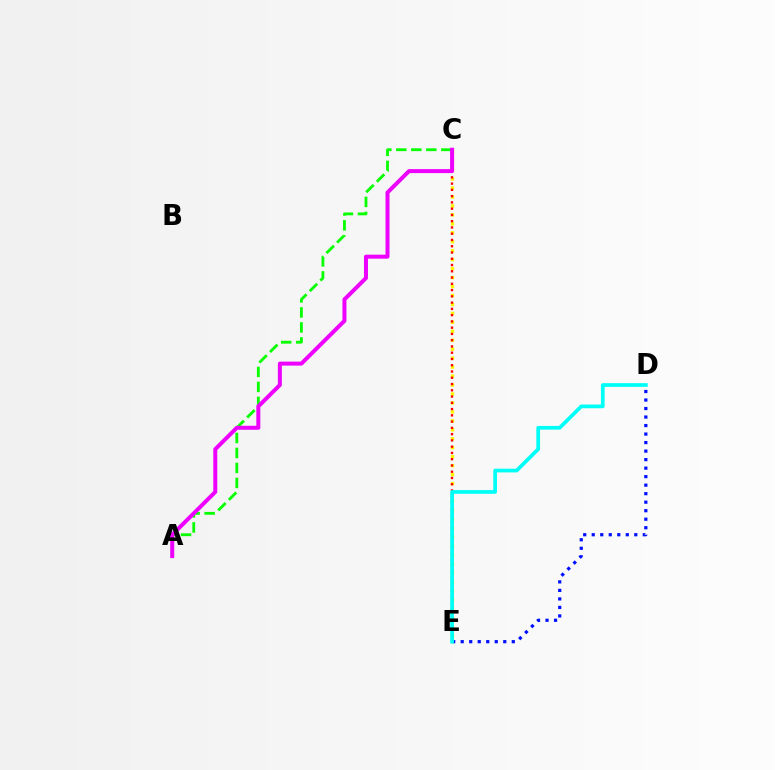{('D', 'E'): [{'color': '#0010ff', 'line_style': 'dotted', 'thickness': 2.31}, {'color': '#00fff6', 'line_style': 'solid', 'thickness': 2.68}], ('A', 'C'): [{'color': '#08ff00', 'line_style': 'dashed', 'thickness': 2.04}, {'color': '#ee00ff', 'line_style': 'solid', 'thickness': 2.88}], ('C', 'E'): [{'color': '#fcf500', 'line_style': 'dotted', 'thickness': 2.43}, {'color': '#ff0000', 'line_style': 'dotted', 'thickness': 1.7}]}